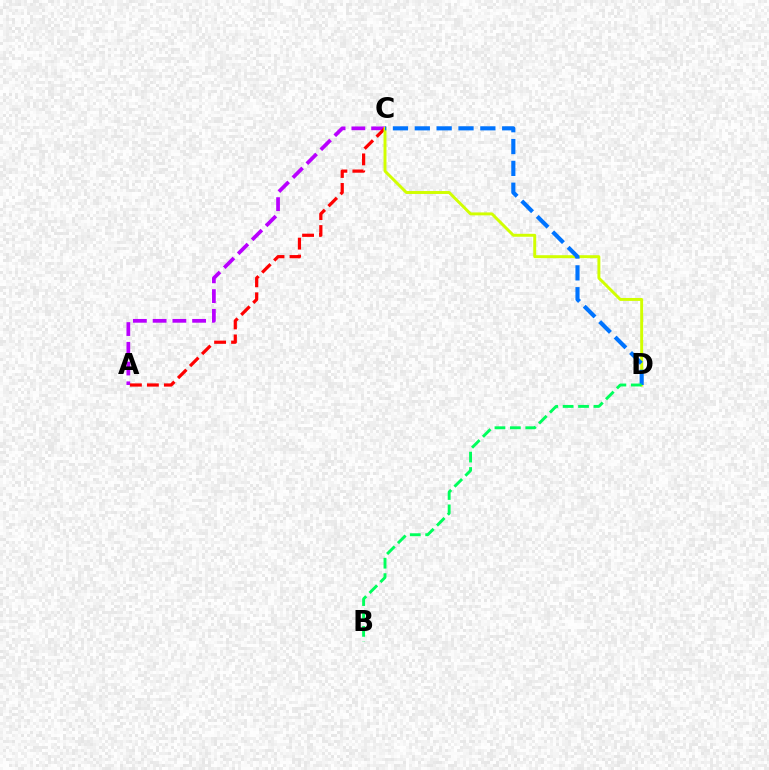{('A', 'C'): [{'color': '#b900ff', 'line_style': 'dashed', 'thickness': 2.68}, {'color': '#ff0000', 'line_style': 'dashed', 'thickness': 2.31}], ('C', 'D'): [{'color': '#d1ff00', 'line_style': 'solid', 'thickness': 2.11}, {'color': '#0074ff', 'line_style': 'dashed', 'thickness': 2.97}], ('B', 'D'): [{'color': '#00ff5c', 'line_style': 'dashed', 'thickness': 2.09}]}